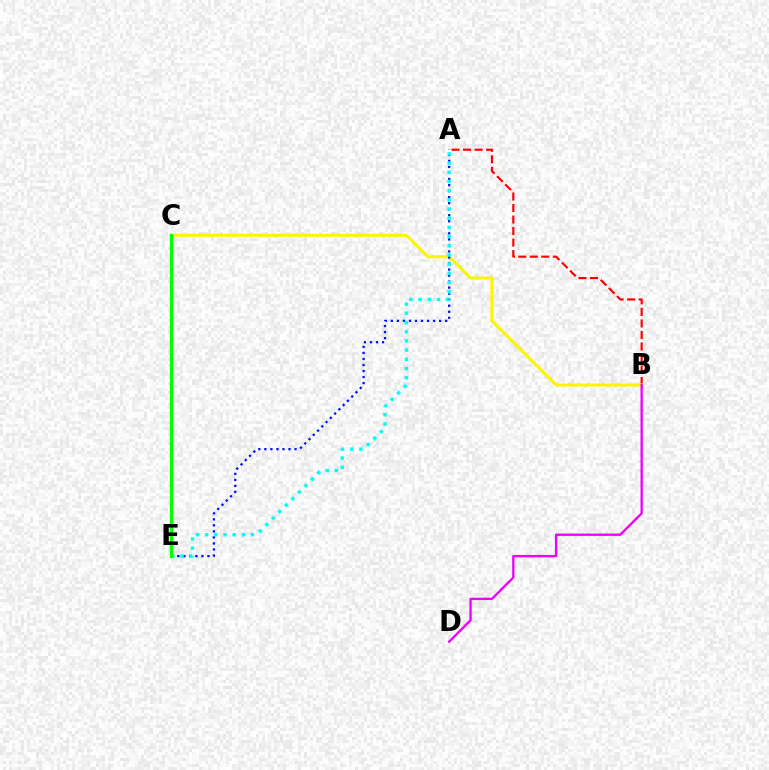{('A', 'B'): [{'color': '#ff0000', 'line_style': 'dashed', 'thickness': 1.56}], ('B', 'C'): [{'color': '#fcf500', 'line_style': 'solid', 'thickness': 2.21}], ('A', 'E'): [{'color': '#0010ff', 'line_style': 'dotted', 'thickness': 1.64}, {'color': '#00fff6', 'line_style': 'dotted', 'thickness': 2.5}], ('B', 'D'): [{'color': '#ee00ff', 'line_style': 'solid', 'thickness': 1.68}], ('C', 'E'): [{'color': '#08ff00', 'line_style': 'solid', 'thickness': 2.35}]}